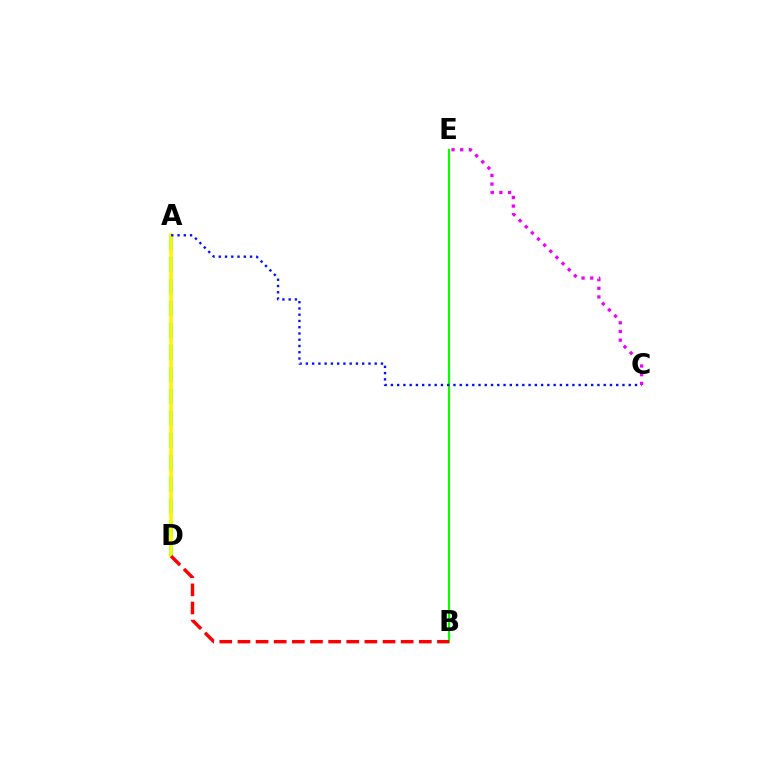{('A', 'D'): [{'color': '#00fff6', 'line_style': 'dashed', 'thickness': 2.98}, {'color': '#fcf500', 'line_style': 'solid', 'thickness': 2.58}], ('B', 'E'): [{'color': '#08ff00', 'line_style': 'solid', 'thickness': 1.5}], ('B', 'D'): [{'color': '#ff0000', 'line_style': 'dashed', 'thickness': 2.46}], ('A', 'C'): [{'color': '#0010ff', 'line_style': 'dotted', 'thickness': 1.7}], ('C', 'E'): [{'color': '#ee00ff', 'line_style': 'dotted', 'thickness': 2.36}]}